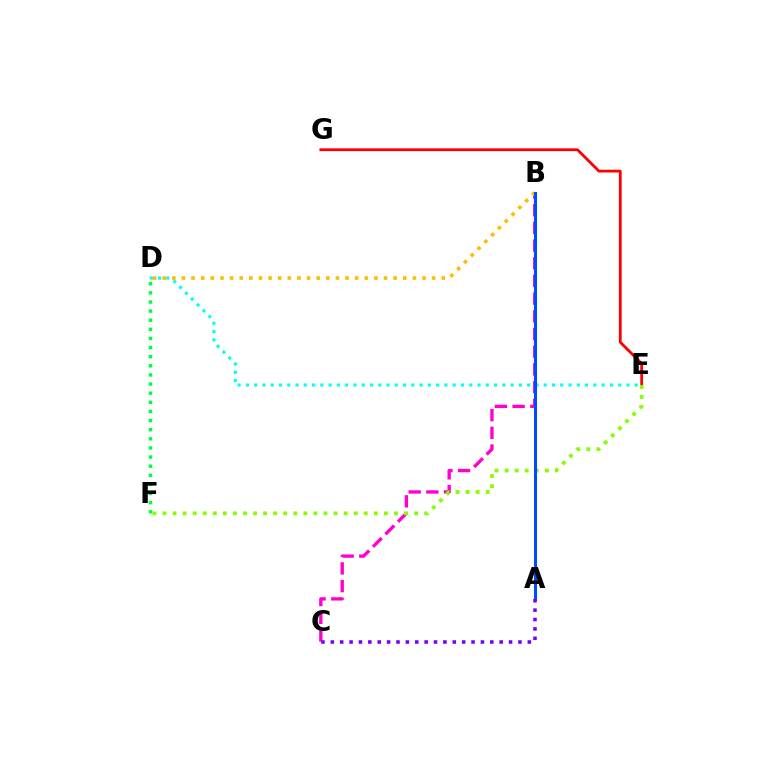{('B', 'C'): [{'color': '#ff00cf', 'line_style': 'dashed', 'thickness': 2.4}], ('D', 'E'): [{'color': '#00fff6', 'line_style': 'dotted', 'thickness': 2.25}], ('B', 'D'): [{'color': '#ffbd00', 'line_style': 'dotted', 'thickness': 2.61}], ('E', 'G'): [{'color': '#ff0000', 'line_style': 'solid', 'thickness': 2.0}], ('E', 'F'): [{'color': '#84ff00', 'line_style': 'dotted', 'thickness': 2.73}], ('D', 'F'): [{'color': '#00ff39', 'line_style': 'dotted', 'thickness': 2.48}], ('A', 'B'): [{'color': '#004bff', 'line_style': 'solid', 'thickness': 2.19}], ('A', 'C'): [{'color': '#7200ff', 'line_style': 'dotted', 'thickness': 2.55}]}